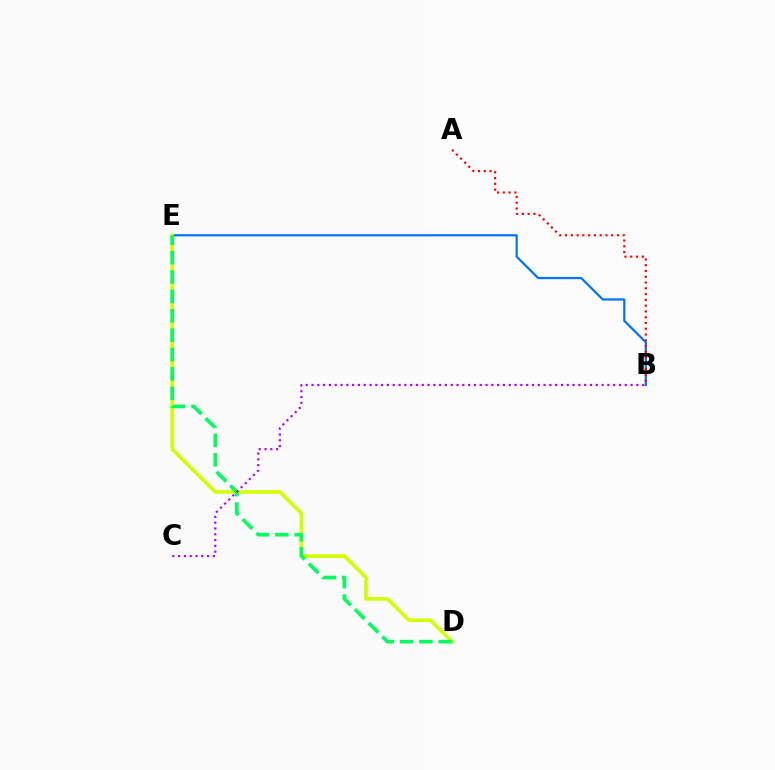{('B', 'E'): [{'color': '#0074ff', 'line_style': 'solid', 'thickness': 1.61}], ('A', 'B'): [{'color': '#ff0000', 'line_style': 'dotted', 'thickness': 1.57}], ('D', 'E'): [{'color': '#d1ff00', 'line_style': 'solid', 'thickness': 2.61}, {'color': '#00ff5c', 'line_style': 'dashed', 'thickness': 2.63}], ('B', 'C'): [{'color': '#b900ff', 'line_style': 'dotted', 'thickness': 1.58}]}